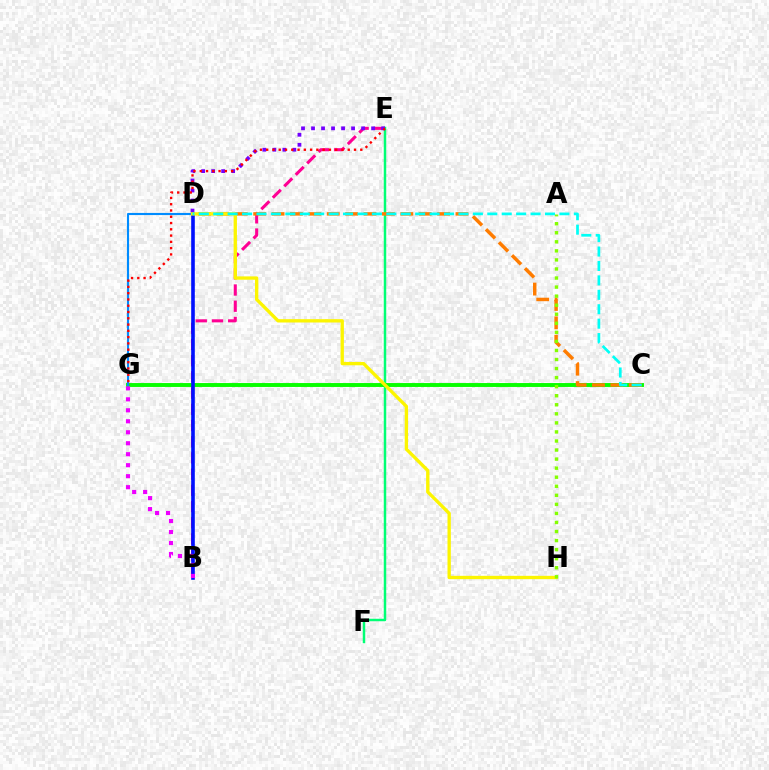{('B', 'E'): [{'color': '#ff0094', 'line_style': 'dashed', 'thickness': 2.2}], ('E', 'F'): [{'color': '#00ff74', 'line_style': 'solid', 'thickness': 1.78}], ('D', 'E'): [{'color': '#7200ff', 'line_style': 'dotted', 'thickness': 2.72}], ('C', 'G'): [{'color': '#08ff00', 'line_style': 'solid', 'thickness': 2.81}], ('B', 'D'): [{'color': '#0010ff', 'line_style': 'solid', 'thickness': 2.6}], ('B', 'G'): [{'color': '#ee00ff', 'line_style': 'dotted', 'thickness': 2.98}], ('C', 'D'): [{'color': '#ff7c00', 'line_style': 'dashed', 'thickness': 2.5}, {'color': '#00fff6', 'line_style': 'dashed', 'thickness': 1.96}], ('D', 'G'): [{'color': '#008cff', 'line_style': 'solid', 'thickness': 1.53}], ('D', 'H'): [{'color': '#fcf500', 'line_style': 'solid', 'thickness': 2.4}], ('A', 'H'): [{'color': '#84ff00', 'line_style': 'dotted', 'thickness': 2.46}], ('E', 'G'): [{'color': '#ff0000', 'line_style': 'dotted', 'thickness': 1.7}]}